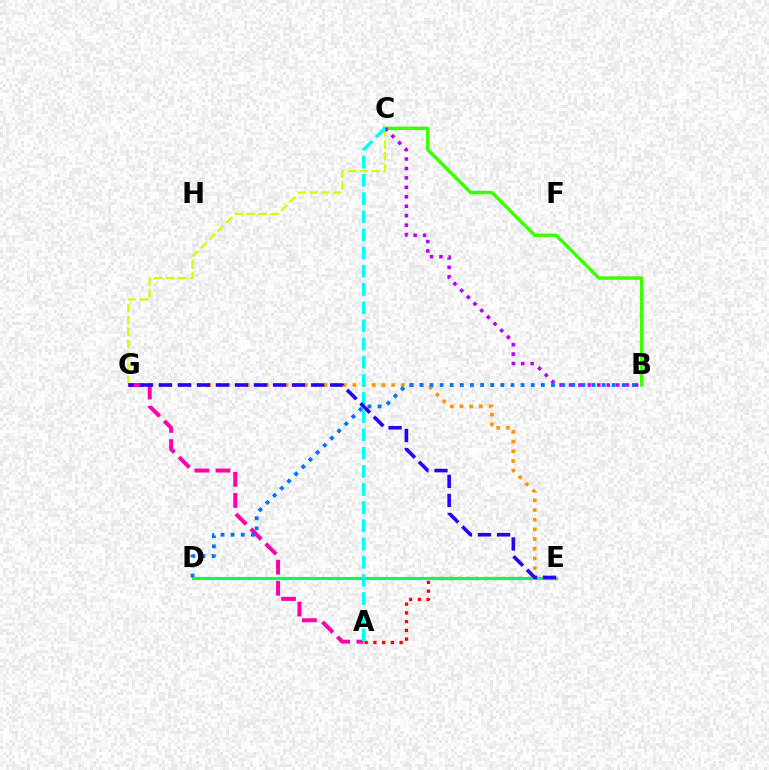{('C', 'G'): [{'color': '#d1ff00', 'line_style': 'dashed', 'thickness': 1.62}], ('E', 'G'): [{'color': '#ff9400', 'line_style': 'dotted', 'thickness': 2.63}, {'color': '#2500ff', 'line_style': 'dashed', 'thickness': 2.59}], ('B', 'C'): [{'color': '#3dff00', 'line_style': 'solid', 'thickness': 2.47}, {'color': '#b900ff', 'line_style': 'dotted', 'thickness': 2.57}], ('A', 'E'): [{'color': '#ff0000', 'line_style': 'dotted', 'thickness': 2.38}], ('A', 'G'): [{'color': '#ff00ac', 'line_style': 'dashed', 'thickness': 2.87}], ('D', 'E'): [{'color': '#00ff5c', 'line_style': 'solid', 'thickness': 2.25}], ('A', 'C'): [{'color': '#00fff6', 'line_style': 'dashed', 'thickness': 2.47}], ('B', 'D'): [{'color': '#0074ff', 'line_style': 'dotted', 'thickness': 2.75}]}